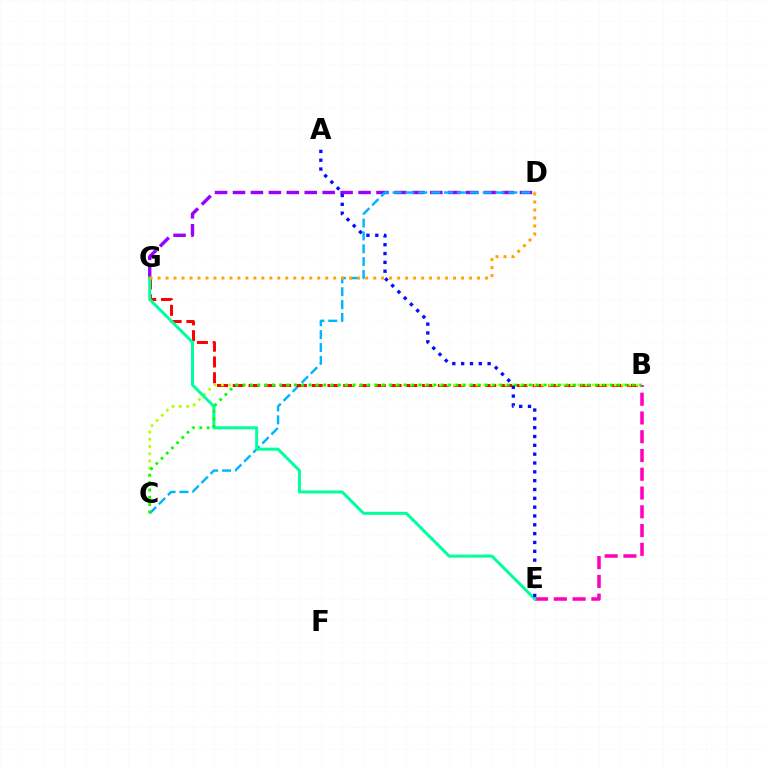{('B', 'E'): [{'color': '#ff00bd', 'line_style': 'dashed', 'thickness': 2.55}], ('D', 'G'): [{'color': '#9b00ff', 'line_style': 'dashed', 'thickness': 2.44}, {'color': '#ffa500', 'line_style': 'dotted', 'thickness': 2.17}], ('C', 'D'): [{'color': '#00b5ff', 'line_style': 'dashed', 'thickness': 1.75}], ('B', 'G'): [{'color': '#ff0000', 'line_style': 'dashed', 'thickness': 2.14}], ('B', 'C'): [{'color': '#b3ff00', 'line_style': 'dotted', 'thickness': 1.98}, {'color': '#08ff00', 'line_style': 'dotted', 'thickness': 2.0}], ('E', 'G'): [{'color': '#00ff9d', 'line_style': 'solid', 'thickness': 2.17}], ('A', 'E'): [{'color': '#0010ff', 'line_style': 'dotted', 'thickness': 2.4}]}